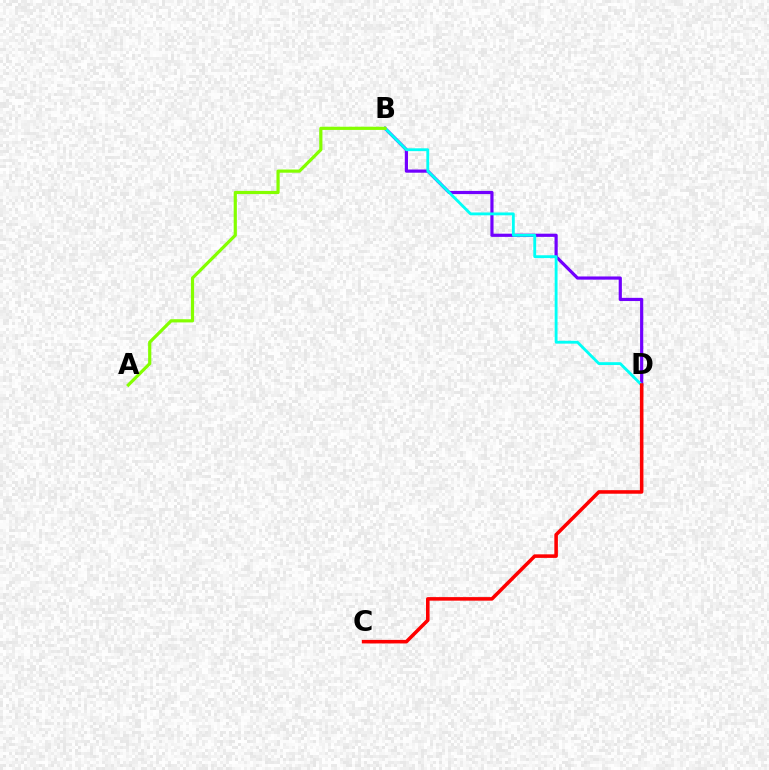{('B', 'D'): [{'color': '#7200ff', 'line_style': 'solid', 'thickness': 2.29}, {'color': '#00fff6', 'line_style': 'solid', 'thickness': 2.05}], ('A', 'B'): [{'color': '#84ff00', 'line_style': 'solid', 'thickness': 2.3}], ('C', 'D'): [{'color': '#ff0000', 'line_style': 'solid', 'thickness': 2.56}]}